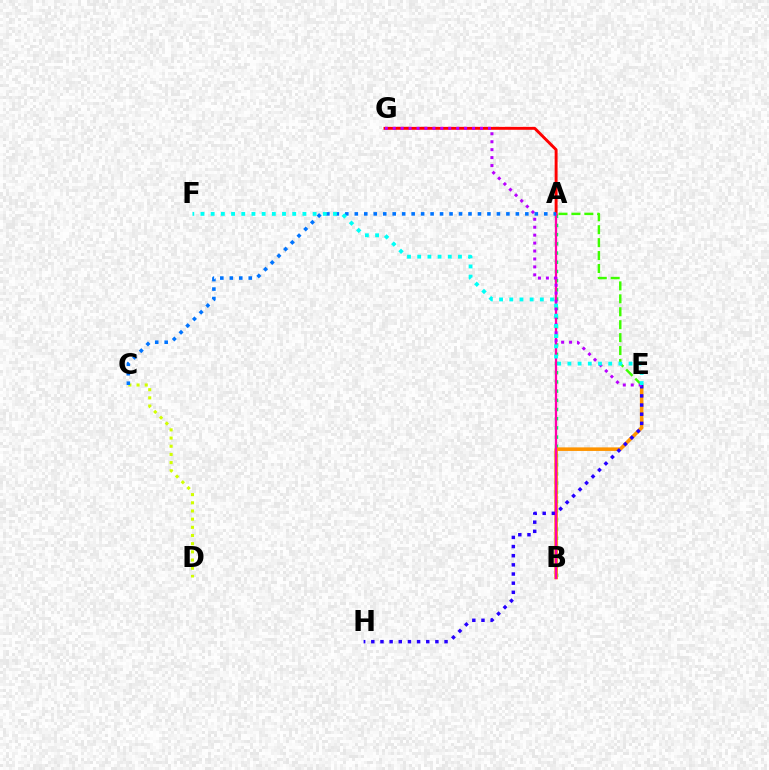{('A', 'B'): [{'color': '#00ff5c', 'line_style': 'dotted', 'thickness': 2.5}, {'color': '#ff00ac', 'line_style': 'solid', 'thickness': 1.64}], ('B', 'E'): [{'color': '#ff9400', 'line_style': 'solid', 'thickness': 2.57}], ('A', 'G'): [{'color': '#ff0000', 'line_style': 'solid', 'thickness': 2.11}], ('A', 'E'): [{'color': '#3dff00', 'line_style': 'dashed', 'thickness': 1.76}], ('E', 'H'): [{'color': '#2500ff', 'line_style': 'dotted', 'thickness': 2.49}], ('C', 'D'): [{'color': '#d1ff00', 'line_style': 'dotted', 'thickness': 2.22}], ('E', 'G'): [{'color': '#b900ff', 'line_style': 'dotted', 'thickness': 2.16}], ('A', 'C'): [{'color': '#0074ff', 'line_style': 'dotted', 'thickness': 2.57}], ('E', 'F'): [{'color': '#00fff6', 'line_style': 'dotted', 'thickness': 2.77}]}